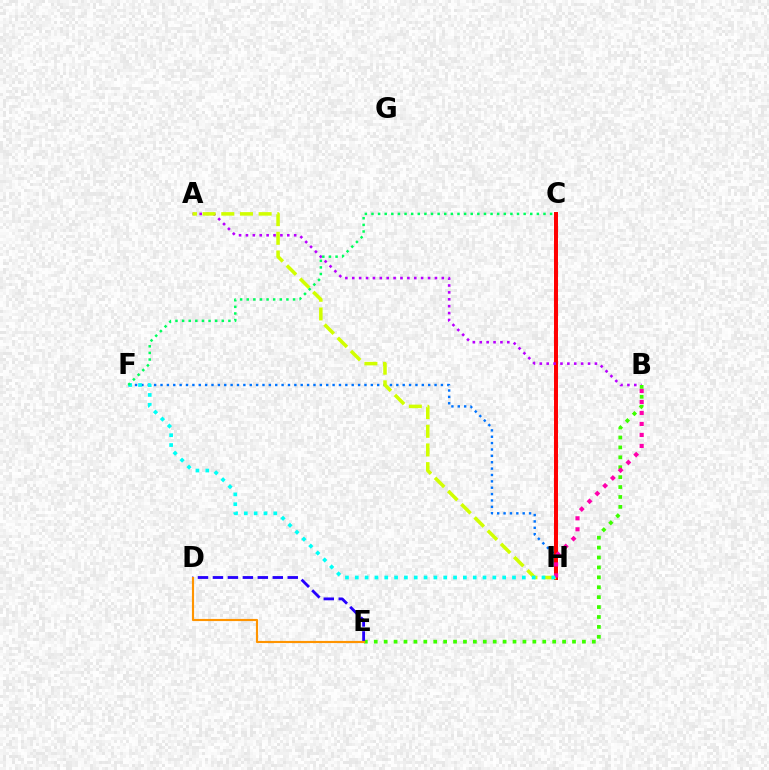{('F', 'H'): [{'color': '#0074ff', 'line_style': 'dotted', 'thickness': 1.73}, {'color': '#00fff6', 'line_style': 'dotted', 'thickness': 2.67}], ('C', 'H'): [{'color': '#ff0000', 'line_style': 'solid', 'thickness': 2.86}], ('A', 'B'): [{'color': '#b900ff', 'line_style': 'dotted', 'thickness': 1.87}], ('A', 'H'): [{'color': '#d1ff00', 'line_style': 'dashed', 'thickness': 2.54}], ('B', 'E'): [{'color': '#3dff00', 'line_style': 'dotted', 'thickness': 2.69}], ('B', 'H'): [{'color': '#ff00ac', 'line_style': 'dotted', 'thickness': 2.99}], ('C', 'F'): [{'color': '#00ff5c', 'line_style': 'dotted', 'thickness': 1.8}], ('D', 'E'): [{'color': '#2500ff', 'line_style': 'dashed', 'thickness': 2.03}, {'color': '#ff9400', 'line_style': 'solid', 'thickness': 1.55}]}